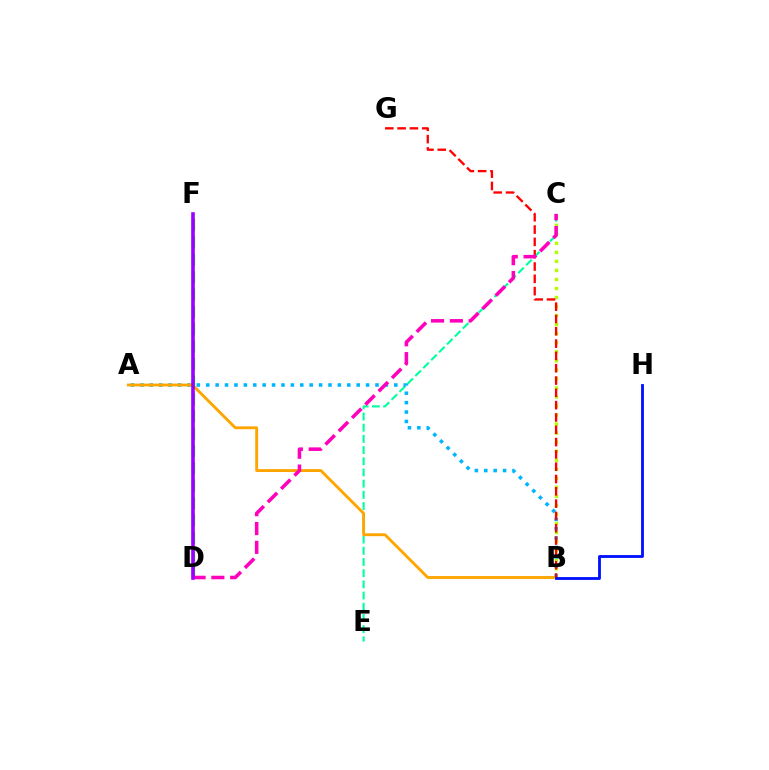{('C', 'E'): [{'color': '#00ff9d', 'line_style': 'dashed', 'thickness': 1.52}], ('B', 'C'): [{'color': '#b3ff00', 'line_style': 'dotted', 'thickness': 2.46}], ('A', 'B'): [{'color': '#00b5ff', 'line_style': 'dotted', 'thickness': 2.55}, {'color': '#ffa500', 'line_style': 'solid', 'thickness': 2.07}], ('B', 'G'): [{'color': '#ff0000', 'line_style': 'dashed', 'thickness': 1.67}], ('D', 'F'): [{'color': '#08ff00', 'line_style': 'dashed', 'thickness': 2.36}, {'color': '#9b00ff', 'line_style': 'solid', 'thickness': 2.59}], ('B', 'H'): [{'color': '#0010ff', 'line_style': 'solid', 'thickness': 2.03}], ('C', 'D'): [{'color': '#ff00bd', 'line_style': 'dashed', 'thickness': 2.55}]}